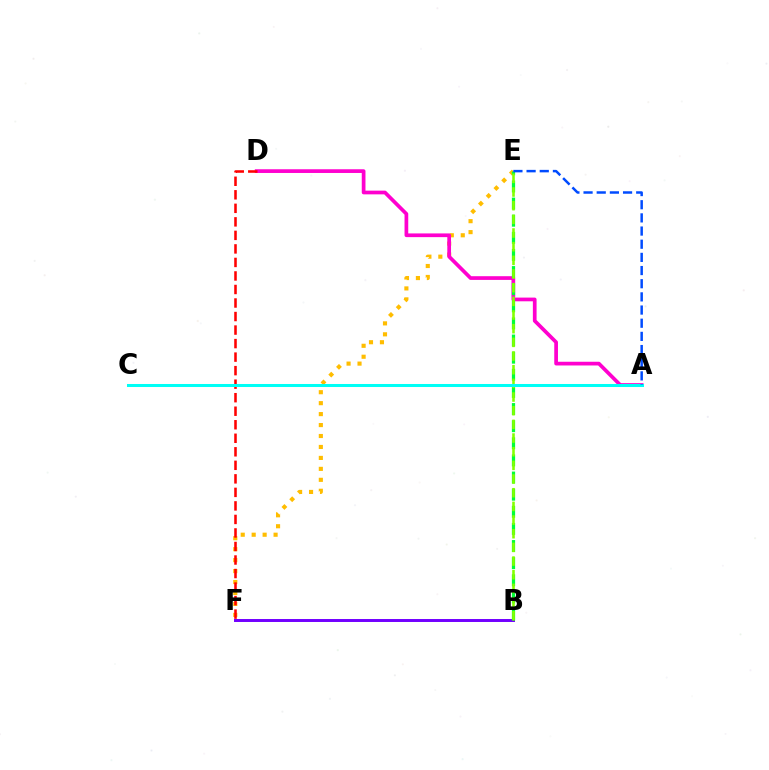{('E', 'F'): [{'color': '#ffbd00', 'line_style': 'dotted', 'thickness': 2.98}], ('B', 'F'): [{'color': '#7200ff', 'line_style': 'solid', 'thickness': 2.13}], ('A', 'D'): [{'color': '#ff00cf', 'line_style': 'solid', 'thickness': 2.67}], ('B', 'E'): [{'color': '#00ff39', 'line_style': 'dashed', 'thickness': 2.33}, {'color': '#84ff00', 'line_style': 'dashed', 'thickness': 1.86}], ('D', 'F'): [{'color': '#ff0000', 'line_style': 'dashed', 'thickness': 1.84}], ('A', 'C'): [{'color': '#00fff6', 'line_style': 'solid', 'thickness': 2.18}], ('A', 'E'): [{'color': '#004bff', 'line_style': 'dashed', 'thickness': 1.79}]}